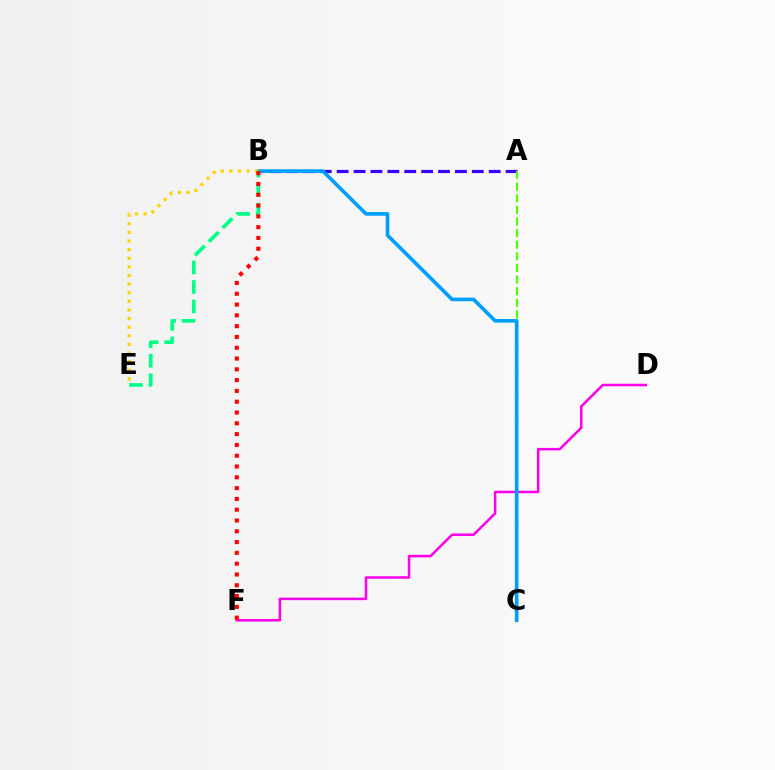{('A', 'B'): [{'color': '#3700ff', 'line_style': 'dashed', 'thickness': 2.3}], ('A', 'C'): [{'color': '#4fff00', 'line_style': 'dashed', 'thickness': 1.58}], ('D', 'F'): [{'color': '#ff00ed', 'line_style': 'solid', 'thickness': 1.81}], ('B', 'C'): [{'color': '#009eff', 'line_style': 'solid', 'thickness': 2.63}], ('B', 'E'): [{'color': '#ffd500', 'line_style': 'dotted', 'thickness': 2.34}, {'color': '#00ff86', 'line_style': 'dashed', 'thickness': 2.65}], ('B', 'F'): [{'color': '#ff0000', 'line_style': 'dotted', 'thickness': 2.93}]}